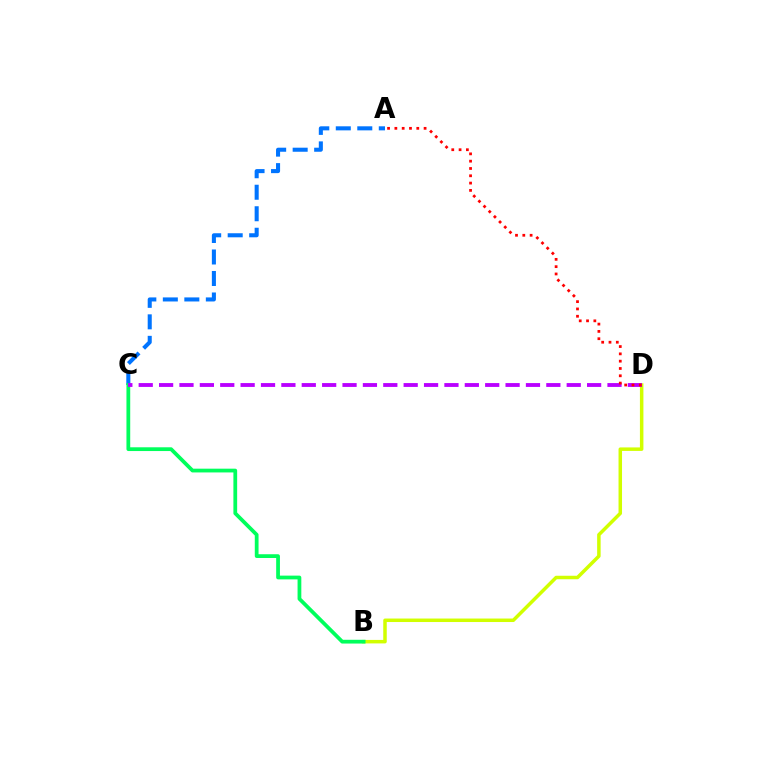{('B', 'D'): [{'color': '#d1ff00', 'line_style': 'solid', 'thickness': 2.52}], ('A', 'C'): [{'color': '#0074ff', 'line_style': 'dashed', 'thickness': 2.92}], ('B', 'C'): [{'color': '#00ff5c', 'line_style': 'solid', 'thickness': 2.71}], ('C', 'D'): [{'color': '#b900ff', 'line_style': 'dashed', 'thickness': 2.77}], ('A', 'D'): [{'color': '#ff0000', 'line_style': 'dotted', 'thickness': 1.99}]}